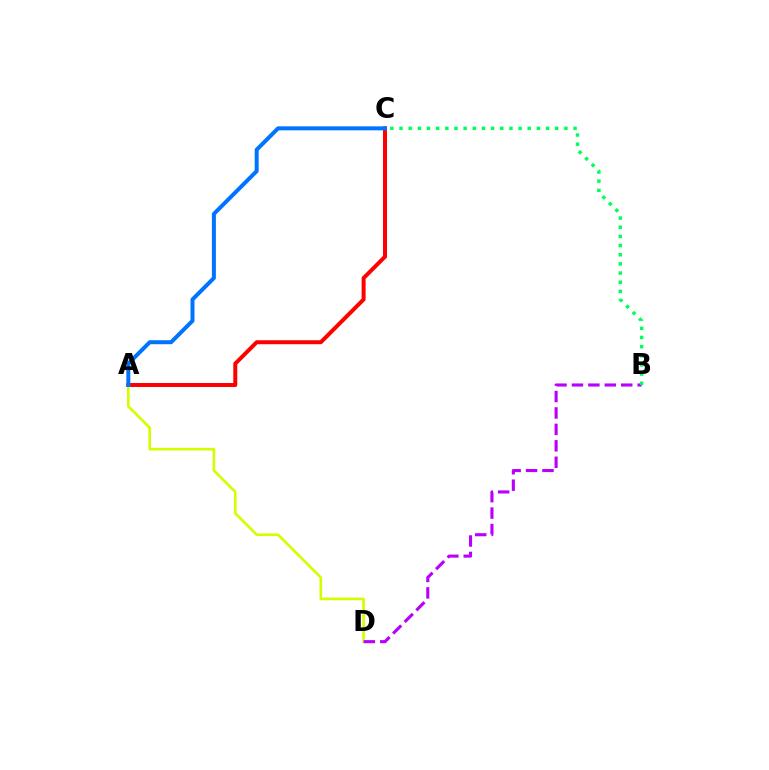{('A', 'D'): [{'color': '#d1ff00', 'line_style': 'solid', 'thickness': 1.9}], ('B', 'D'): [{'color': '#b900ff', 'line_style': 'dashed', 'thickness': 2.23}], ('A', 'C'): [{'color': '#ff0000', 'line_style': 'solid', 'thickness': 2.86}, {'color': '#0074ff', 'line_style': 'solid', 'thickness': 2.88}], ('B', 'C'): [{'color': '#00ff5c', 'line_style': 'dotted', 'thickness': 2.49}]}